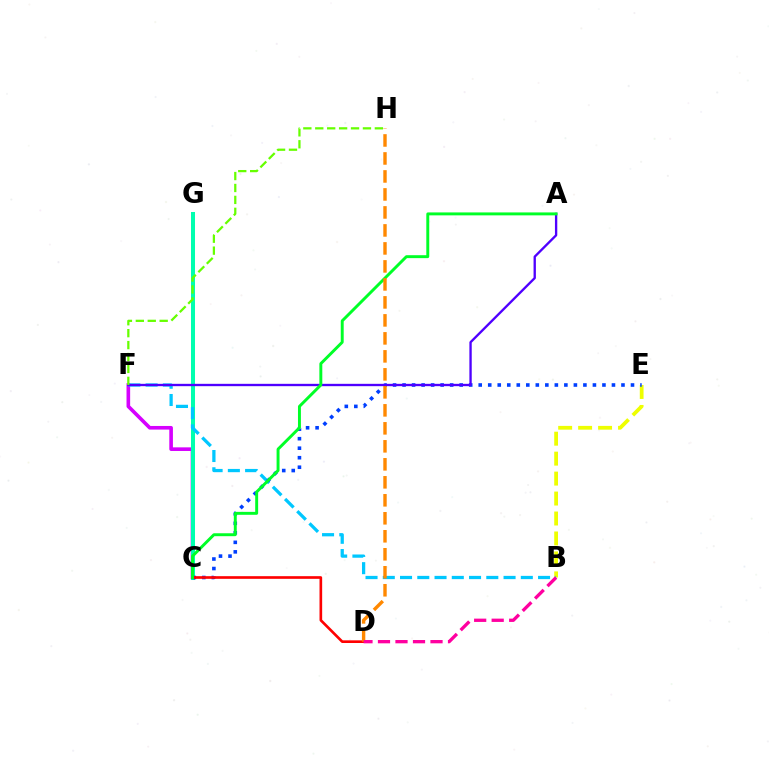{('C', 'F'): [{'color': '#d600ff', 'line_style': 'solid', 'thickness': 2.61}], ('C', 'G'): [{'color': '#00ffaf', 'line_style': 'solid', 'thickness': 2.89}], ('B', 'E'): [{'color': '#eeff00', 'line_style': 'dashed', 'thickness': 2.71}], ('B', 'F'): [{'color': '#00c7ff', 'line_style': 'dashed', 'thickness': 2.34}], ('C', 'E'): [{'color': '#003fff', 'line_style': 'dotted', 'thickness': 2.59}], ('C', 'D'): [{'color': '#ff0000', 'line_style': 'solid', 'thickness': 1.91}], ('A', 'F'): [{'color': '#4f00ff', 'line_style': 'solid', 'thickness': 1.68}], ('A', 'C'): [{'color': '#00ff27', 'line_style': 'solid', 'thickness': 2.11}], ('D', 'H'): [{'color': '#ff8800', 'line_style': 'dashed', 'thickness': 2.44}], ('B', 'D'): [{'color': '#ff00a0', 'line_style': 'dashed', 'thickness': 2.38}], ('F', 'H'): [{'color': '#66ff00', 'line_style': 'dashed', 'thickness': 1.62}]}